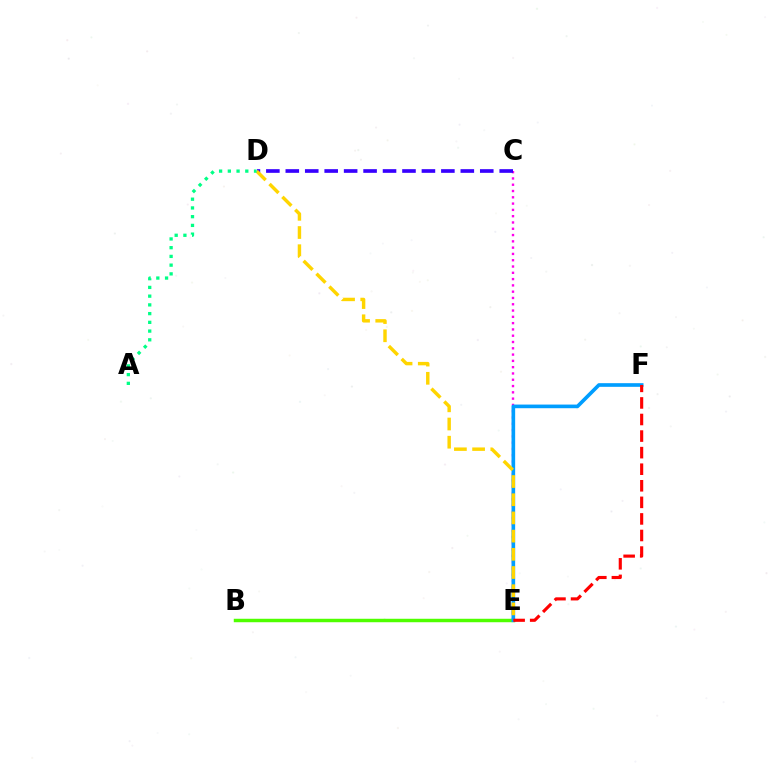{('B', 'E'): [{'color': '#4fff00', 'line_style': 'solid', 'thickness': 2.49}], ('C', 'E'): [{'color': '#ff00ed', 'line_style': 'dotted', 'thickness': 1.71}], ('C', 'D'): [{'color': '#3700ff', 'line_style': 'dashed', 'thickness': 2.64}], ('E', 'F'): [{'color': '#009eff', 'line_style': 'solid', 'thickness': 2.62}, {'color': '#ff0000', 'line_style': 'dashed', 'thickness': 2.25}], ('D', 'E'): [{'color': '#ffd500', 'line_style': 'dashed', 'thickness': 2.47}], ('A', 'D'): [{'color': '#00ff86', 'line_style': 'dotted', 'thickness': 2.37}]}